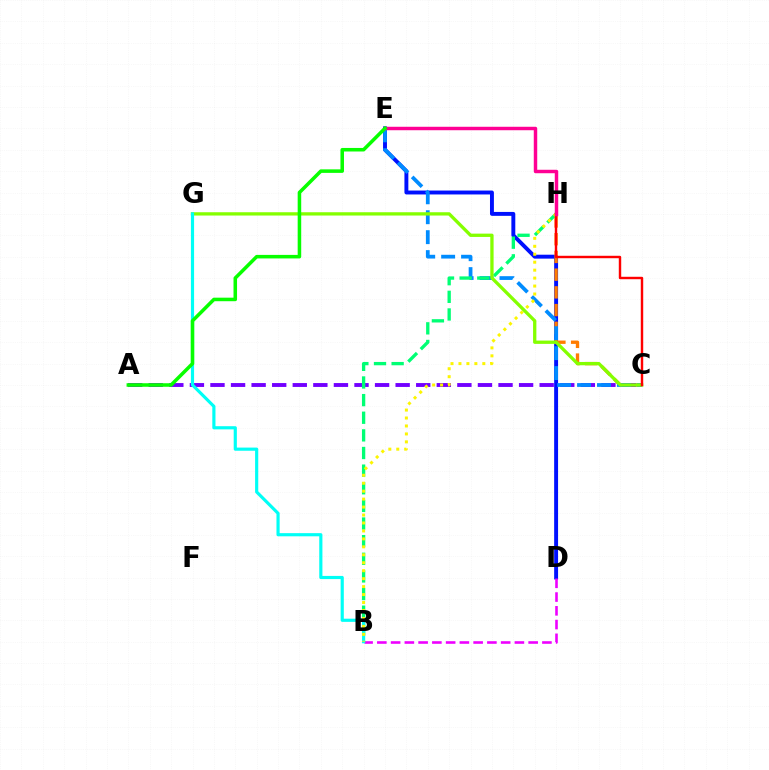{('D', 'E'): [{'color': '#0010ff', 'line_style': 'solid', 'thickness': 2.82}], ('B', 'D'): [{'color': '#ee00ff', 'line_style': 'dashed', 'thickness': 1.87}], ('C', 'H'): [{'color': '#ff7c00', 'line_style': 'dashed', 'thickness': 2.41}, {'color': '#ff0000', 'line_style': 'solid', 'thickness': 1.75}], ('A', 'C'): [{'color': '#7200ff', 'line_style': 'dashed', 'thickness': 2.8}], ('C', 'E'): [{'color': '#008cff', 'line_style': 'dashed', 'thickness': 2.71}], ('B', 'H'): [{'color': '#00ff74', 'line_style': 'dashed', 'thickness': 2.4}, {'color': '#fcf500', 'line_style': 'dotted', 'thickness': 2.16}], ('C', 'G'): [{'color': '#84ff00', 'line_style': 'solid', 'thickness': 2.38}], ('B', 'G'): [{'color': '#00fff6', 'line_style': 'solid', 'thickness': 2.28}], ('E', 'H'): [{'color': '#ff0094', 'line_style': 'solid', 'thickness': 2.49}], ('A', 'E'): [{'color': '#08ff00', 'line_style': 'solid', 'thickness': 2.55}]}